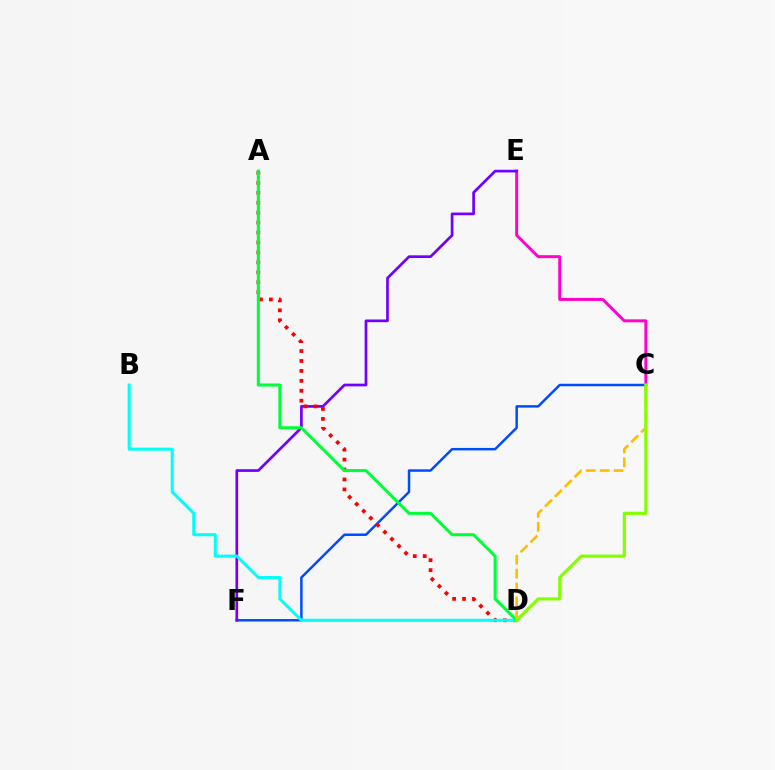{('C', 'F'): [{'color': '#004bff', 'line_style': 'solid', 'thickness': 1.78}], ('C', 'E'): [{'color': '#ff00cf', 'line_style': 'solid', 'thickness': 2.13}], ('E', 'F'): [{'color': '#7200ff', 'line_style': 'solid', 'thickness': 1.95}], ('A', 'D'): [{'color': '#ff0000', 'line_style': 'dotted', 'thickness': 2.7}, {'color': '#00ff39', 'line_style': 'solid', 'thickness': 2.2}], ('B', 'D'): [{'color': '#00fff6', 'line_style': 'solid', 'thickness': 2.17}], ('C', 'D'): [{'color': '#ffbd00', 'line_style': 'dashed', 'thickness': 1.89}, {'color': '#84ff00', 'line_style': 'solid', 'thickness': 2.26}]}